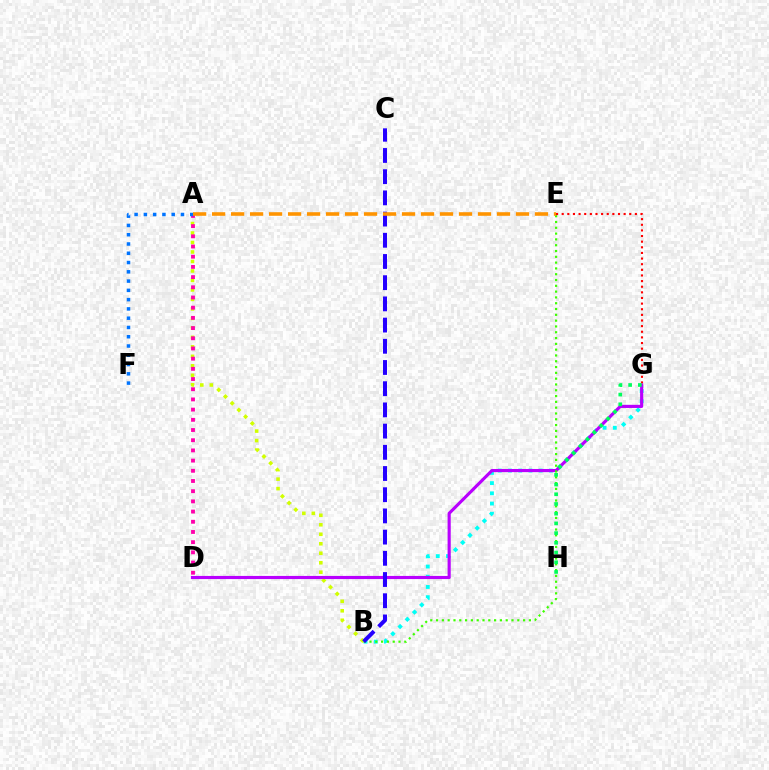{('B', 'G'): [{'color': '#00fff6', 'line_style': 'dotted', 'thickness': 2.77}], ('E', 'G'): [{'color': '#ff0000', 'line_style': 'dotted', 'thickness': 1.53}], ('A', 'B'): [{'color': '#d1ff00', 'line_style': 'dotted', 'thickness': 2.58}], ('D', 'G'): [{'color': '#b900ff', 'line_style': 'solid', 'thickness': 2.26}], ('A', 'D'): [{'color': '#ff00ac', 'line_style': 'dotted', 'thickness': 2.77}], ('B', 'E'): [{'color': '#3dff00', 'line_style': 'dotted', 'thickness': 1.58}], ('B', 'C'): [{'color': '#2500ff', 'line_style': 'dashed', 'thickness': 2.88}], ('G', 'H'): [{'color': '#00ff5c', 'line_style': 'dotted', 'thickness': 2.64}], ('A', 'F'): [{'color': '#0074ff', 'line_style': 'dotted', 'thickness': 2.52}], ('A', 'E'): [{'color': '#ff9400', 'line_style': 'dashed', 'thickness': 2.58}]}